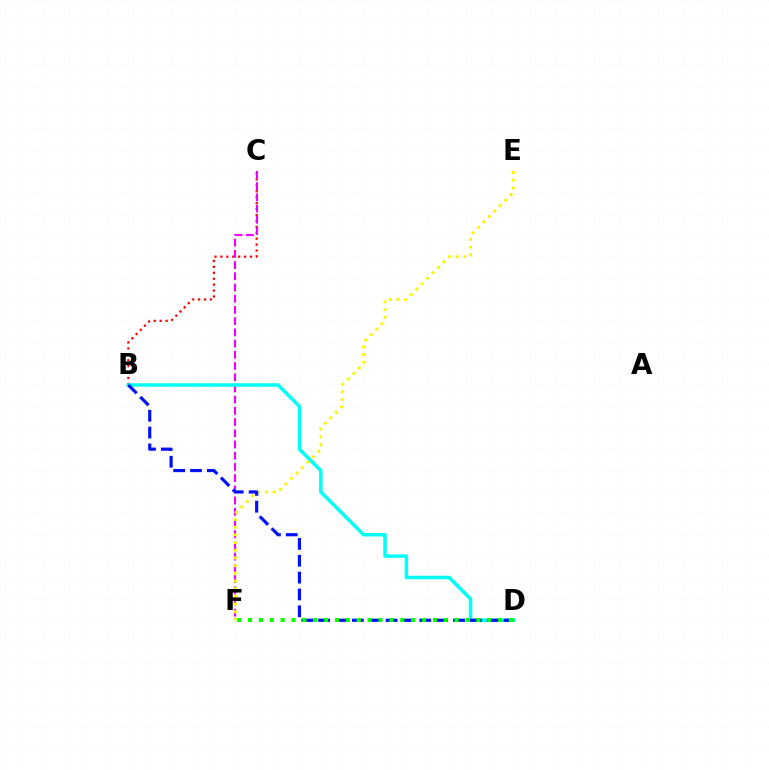{('B', 'C'): [{'color': '#ff0000', 'line_style': 'dotted', 'thickness': 1.61}], ('C', 'F'): [{'color': '#ee00ff', 'line_style': 'dashed', 'thickness': 1.52}], ('B', 'D'): [{'color': '#00fff6', 'line_style': 'solid', 'thickness': 2.52}, {'color': '#0010ff', 'line_style': 'dashed', 'thickness': 2.29}], ('E', 'F'): [{'color': '#fcf500', 'line_style': 'dotted', 'thickness': 2.09}], ('D', 'F'): [{'color': '#08ff00', 'line_style': 'dotted', 'thickness': 2.95}]}